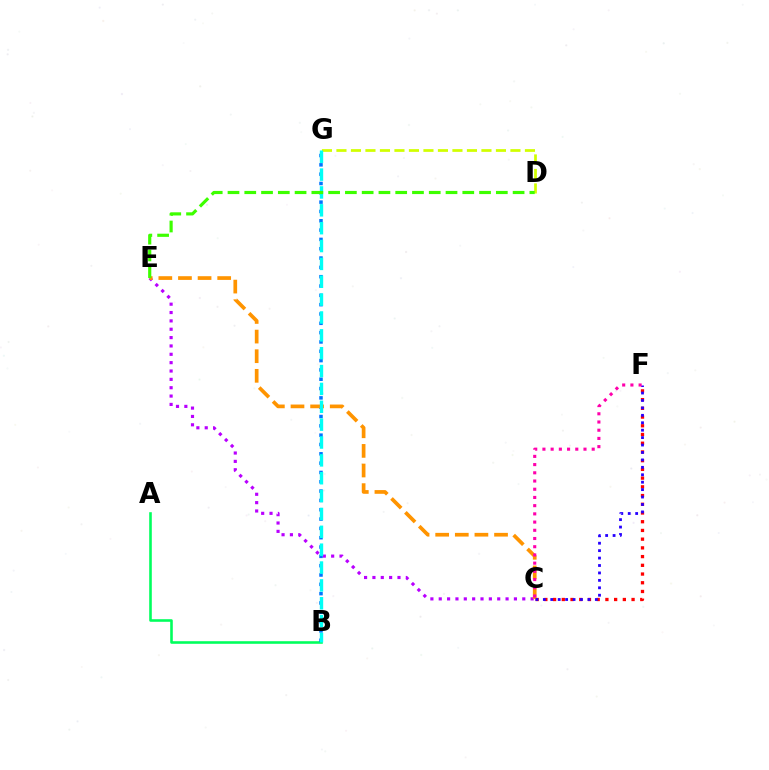{('C', 'E'): [{'color': '#b900ff', 'line_style': 'dotted', 'thickness': 2.27}, {'color': '#ff9400', 'line_style': 'dashed', 'thickness': 2.67}], ('D', 'G'): [{'color': '#d1ff00', 'line_style': 'dashed', 'thickness': 1.97}], ('C', 'F'): [{'color': '#ff0000', 'line_style': 'dotted', 'thickness': 2.37}, {'color': '#2500ff', 'line_style': 'dotted', 'thickness': 2.02}, {'color': '#ff00ac', 'line_style': 'dotted', 'thickness': 2.23}], ('A', 'B'): [{'color': '#00ff5c', 'line_style': 'solid', 'thickness': 1.87}], ('B', 'G'): [{'color': '#0074ff', 'line_style': 'dotted', 'thickness': 2.53}, {'color': '#00fff6', 'line_style': 'dashed', 'thickness': 2.43}], ('D', 'E'): [{'color': '#3dff00', 'line_style': 'dashed', 'thickness': 2.28}]}